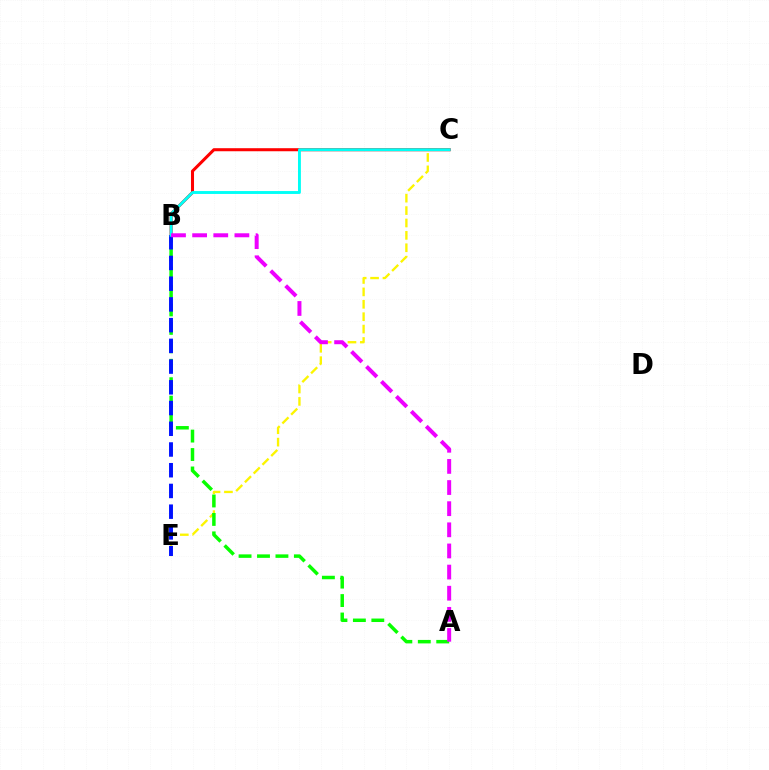{('C', 'E'): [{'color': '#fcf500', 'line_style': 'dashed', 'thickness': 1.68}], ('B', 'C'): [{'color': '#ff0000', 'line_style': 'solid', 'thickness': 2.19}, {'color': '#00fff6', 'line_style': 'solid', 'thickness': 2.09}], ('A', 'B'): [{'color': '#08ff00', 'line_style': 'dashed', 'thickness': 2.51}, {'color': '#ee00ff', 'line_style': 'dashed', 'thickness': 2.87}], ('B', 'E'): [{'color': '#0010ff', 'line_style': 'dashed', 'thickness': 2.82}]}